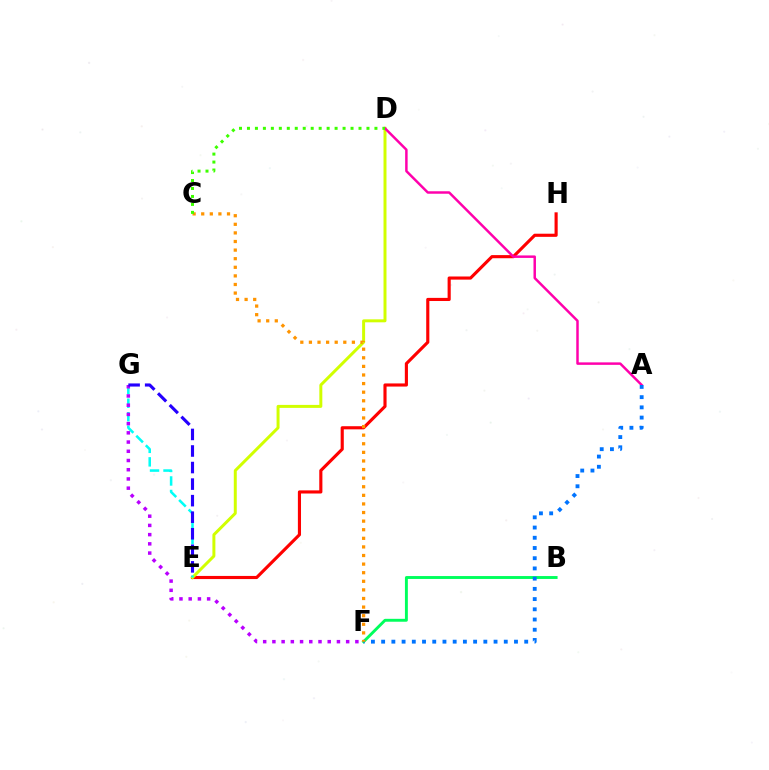{('E', 'H'): [{'color': '#ff0000', 'line_style': 'solid', 'thickness': 2.25}], ('D', 'E'): [{'color': '#d1ff00', 'line_style': 'solid', 'thickness': 2.14}], ('B', 'F'): [{'color': '#00ff5c', 'line_style': 'solid', 'thickness': 2.09}], ('E', 'G'): [{'color': '#00fff6', 'line_style': 'dashed', 'thickness': 1.83}, {'color': '#2500ff', 'line_style': 'dashed', 'thickness': 2.25}], ('A', 'D'): [{'color': '#ff00ac', 'line_style': 'solid', 'thickness': 1.78}], ('A', 'F'): [{'color': '#0074ff', 'line_style': 'dotted', 'thickness': 2.78}], ('C', 'F'): [{'color': '#ff9400', 'line_style': 'dotted', 'thickness': 2.34}], ('F', 'G'): [{'color': '#b900ff', 'line_style': 'dotted', 'thickness': 2.51}], ('C', 'D'): [{'color': '#3dff00', 'line_style': 'dotted', 'thickness': 2.16}]}